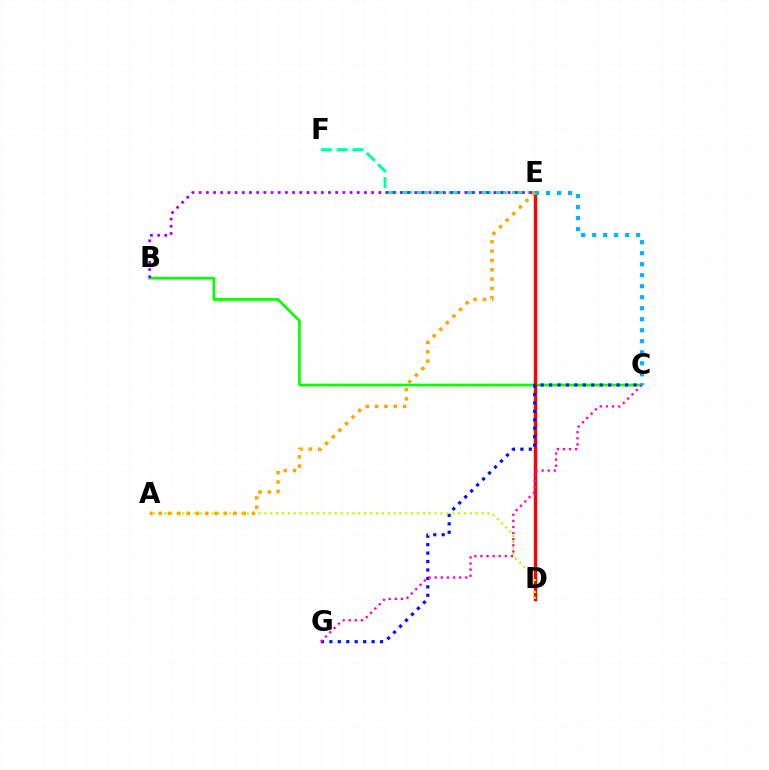{('B', 'C'): [{'color': '#08ff00', 'line_style': 'solid', 'thickness': 1.94}], ('D', 'E'): [{'color': '#ff0000', 'line_style': 'solid', 'thickness': 2.47}], ('C', 'G'): [{'color': '#0010ff', 'line_style': 'dotted', 'thickness': 2.29}, {'color': '#ff00bd', 'line_style': 'dotted', 'thickness': 1.66}], ('C', 'E'): [{'color': '#00b5ff', 'line_style': 'dotted', 'thickness': 2.99}], ('A', 'D'): [{'color': '#b3ff00', 'line_style': 'dotted', 'thickness': 1.59}], ('E', 'F'): [{'color': '#00ff9d', 'line_style': 'dashed', 'thickness': 2.15}], ('A', 'E'): [{'color': '#ffa500', 'line_style': 'dotted', 'thickness': 2.53}], ('B', 'E'): [{'color': '#9b00ff', 'line_style': 'dotted', 'thickness': 1.95}]}